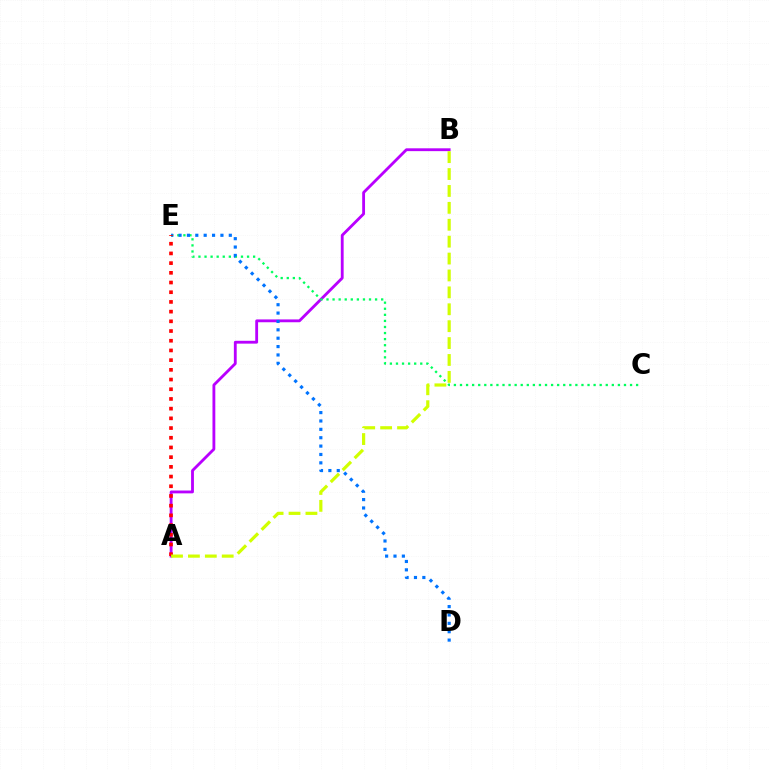{('A', 'B'): [{'color': '#b900ff', 'line_style': 'solid', 'thickness': 2.04}, {'color': '#d1ff00', 'line_style': 'dashed', 'thickness': 2.3}], ('C', 'E'): [{'color': '#00ff5c', 'line_style': 'dotted', 'thickness': 1.65}], ('D', 'E'): [{'color': '#0074ff', 'line_style': 'dotted', 'thickness': 2.28}], ('A', 'E'): [{'color': '#ff0000', 'line_style': 'dotted', 'thickness': 2.64}]}